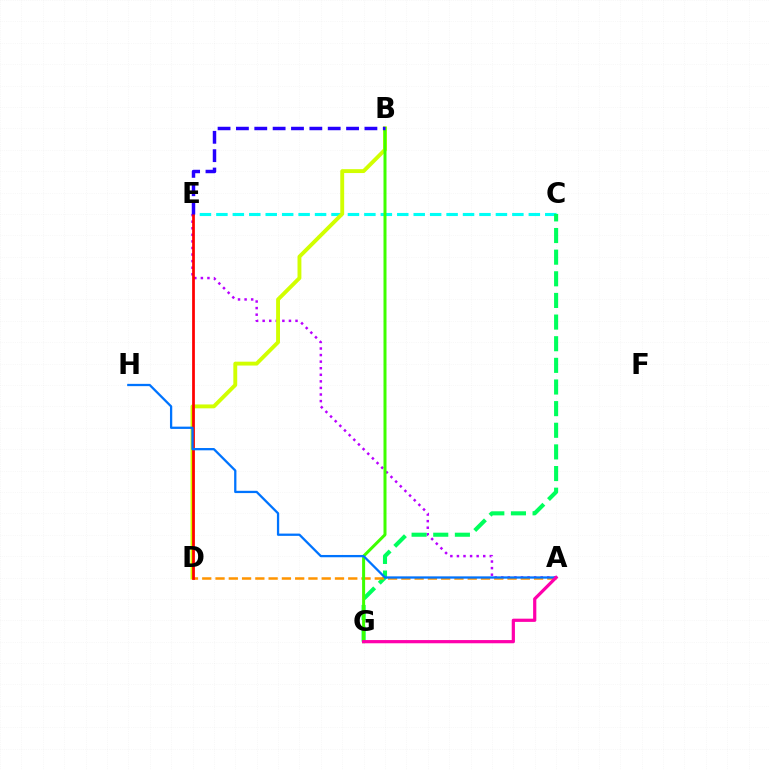{('C', 'E'): [{'color': '#00fff6', 'line_style': 'dashed', 'thickness': 2.23}], ('A', 'E'): [{'color': '#b900ff', 'line_style': 'dotted', 'thickness': 1.79}], ('C', 'G'): [{'color': '#00ff5c', 'line_style': 'dashed', 'thickness': 2.94}], ('B', 'D'): [{'color': '#d1ff00', 'line_style': 'solid', 'thickness': 2.79}], ('A', 'D'): [{'color': '#ff9400', 'line_style': 'dashed', 'thickness': 1.8}], ('D', 'E'): [{'color': '#ff0000', 'line_style': 'solid', 'thickness': 1.98}], ('B', 'G'): [{'color': '#3dff00', 'line_style': 'solid', 'thickness': 2.17}], ('A', 'H'): [{'color': '#0074ff', 'line_style': 'solid', 'thickness': 1.64}], ('A', 'G'): [{'color': '#ff00ac', 'line_style': 'solid', 'thickness': 2.31}], ('B', 'E'): [{'color': '#2500ff', 'line_style': 'dashed', 'thickness': 2.49}]}